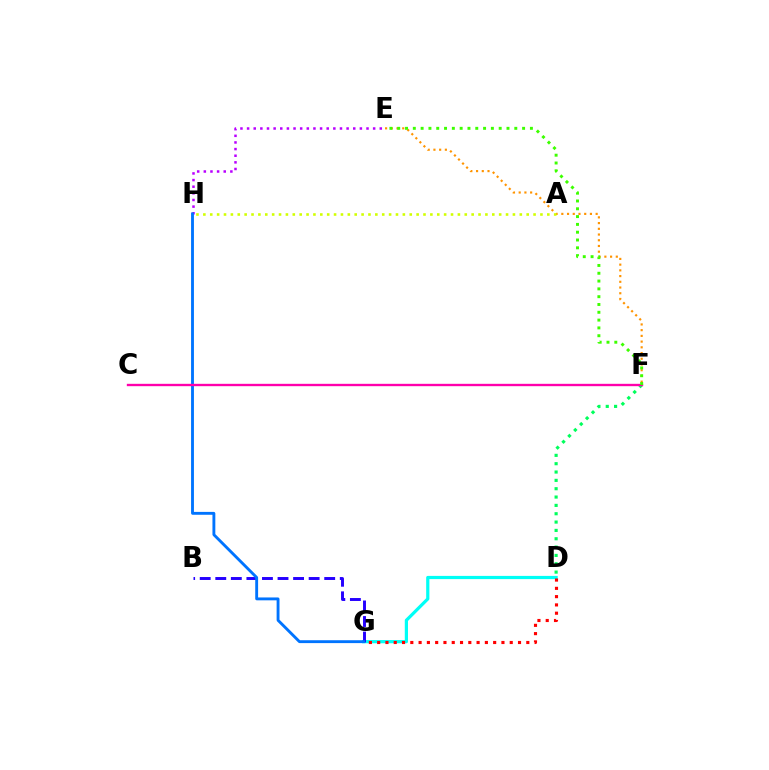{('E', 'F'): [{'color': '#ff9400', 'line_style': 'dotted', 'thickness': 1.55}, {'color': '#3dff00', 'line_style': 'dotted', 'thickness': 2.12}], ('E', 'H'): [{'color': '#b900ff', 'line_style': 'dotted', 'thickness': 1.8}], ('D', 'G'): [{'color': '#00fff6', 'line_style': 'solid', 'thickness': 2.31}, {'color': '#ff0000', 'line_style': 'dotted', 'thickness': 2.25}], ('B', 'G'): [{'color': '#2500ff', 'line_style': 'dashed', 'thickness': 2.11}], ('A', 'H'): [{'color': '#d1ff00', 'line_style': 'dotted', 'thickness': 1.87}], ('G', 'H'): [{'color': '#0074ff', 'line_style': 'solid', 'thickness': 2.07}], ('D', 'F'): [{'color': '#00ff5c', 'line_style': 'dotted', 'thickness': 2.27}], ('C', 'F'): [{'color': '#ff00ac', 'line_style': 'solid', 'thickness': 1.7}]}